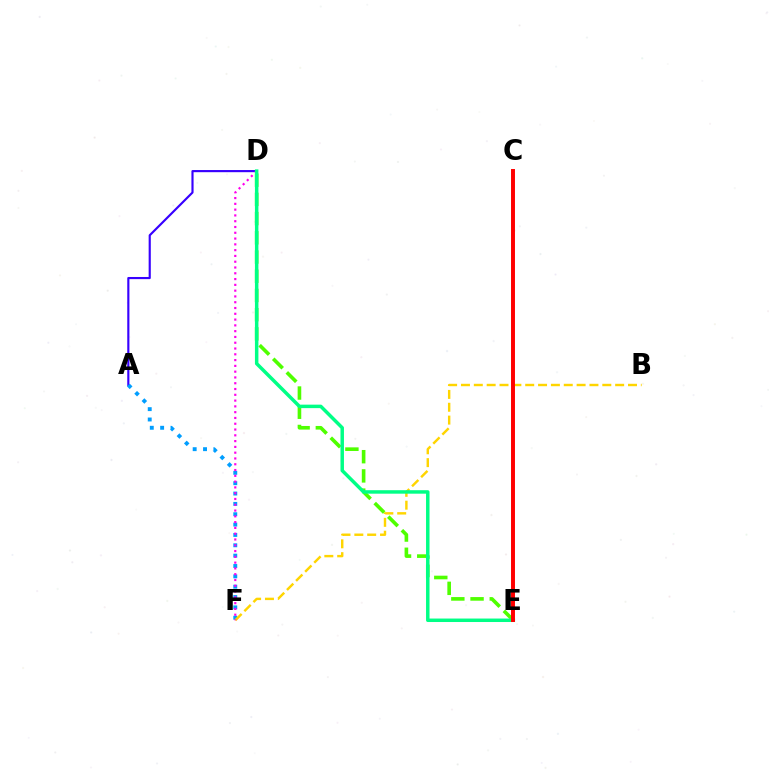{('A', 'D'): [{'color': '#3700ff', 'line_style': 'solid', 'thickness': 1.55}], ('A', 'F'): [{'color': '#009eff', 'line_style': 'dotted', 'thickness': 2.81}], ('B', 'F'): [{'color': '#ffd500', 'line_style': 'dashed', 'thickness': 1.75}], ('D', 'F'): [{'color': '#ff00ed', 'line_style': 'dotted', 'thickness': 1.57}], ('D', 'E'): [{'color': '#4fff00', 'line_style': 'dashed', 'thickness': 2.61}, {'color': '#00ff86', 'line_style': 'solid', 'thickness': 2.5}], ('C', 'E'): [{'color': '#ff0000', 'line_style': 'solid', 'thickness': 2.84}]}